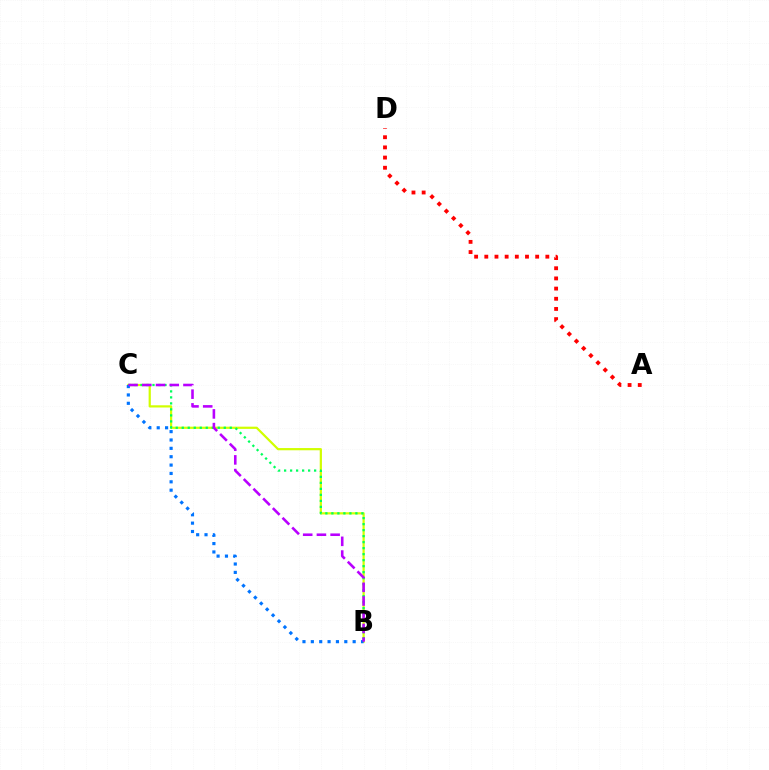{('B', 'C'): [{'color': '#d1ff00', 'line_style': 'solid', 'thickness': 1.6}, {'color': '#00ff5c', 'line_style': 'dotted', 'thickness': 1.63}, {'color': '#0074ff', 'line_style': 'dotted', 'thickness': 2.27}, {'color': '#b900ff', 'line_style': 'dashed', 'thickness': 1.86}], ('A', 'D'): [{'color': '#ff0000', 'line_style': 'dotted', 'thickness': 2.76}]}